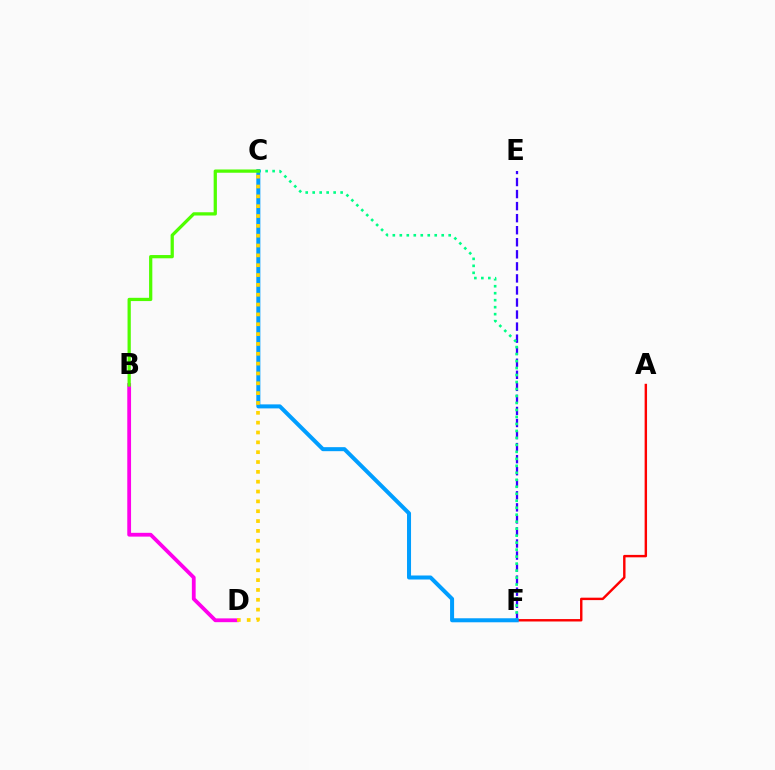{('A', 'F'): [{'color': '#ff0000', 'line_style': 'solid', 'thickness': 1.74}], ('B', 'D'): [{'color': '#ff00ed', 'line_style': 'solid', 'thickness': 2.73}], ('E', 'F'): [{'color': '#3700ff', 'line_style': 'dashed', 'thickness': 1.64}], ('C', 'F'): [{'color': '#00ff86', 'line_style': 'dotted', 'thickness': 1.9}, {'color': '#009eff', 'line_style': 'solid', 'thickness': 2.89}], ('B', 'C'): [{'color': '#4fff00', 'line_style': 'solid', 'thickness': 2.34}], ('C', 'D'): [{'color': '#ffd500', 'line_style': 'dotted', 'thickness': 2.67}]}